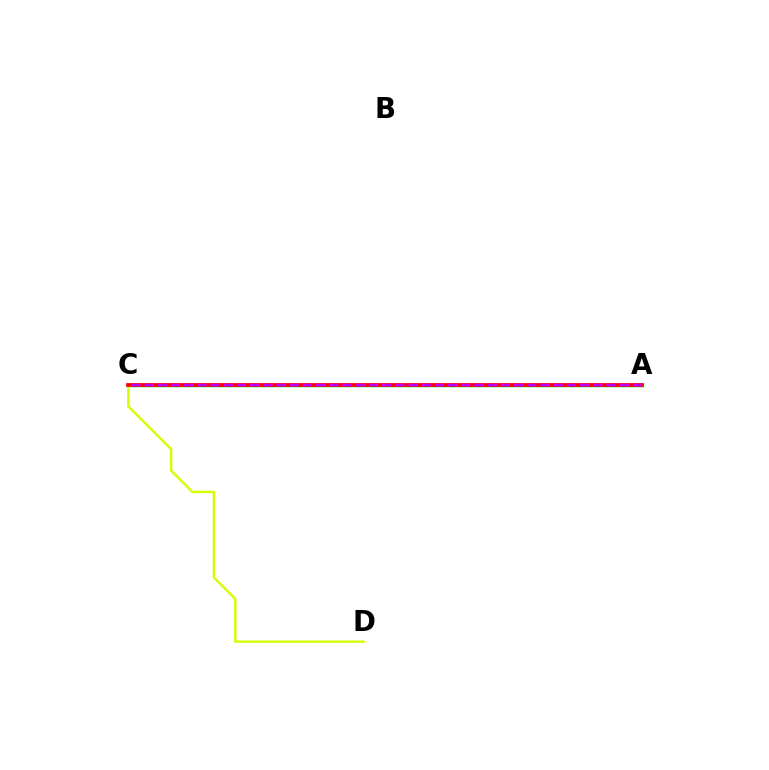{('A', 'C'): [{'color': '#0074ff', 'line_style': 'dotted', 'thickness': 2.33}, {'color': '#00ff5c', 'line_style': 'solid', 'thickness': 2.51}, {'color': '#ff0000', 'line_style': 'solid', 'thickness': 2.68}, {'color': '#b900ff', 'line_style': 'dashed', 'thickness': 1.79}], ('C', 'D'): [{'color': '#d1ff00', 'line_style': 'solid', 'thickness': 1.72}]}